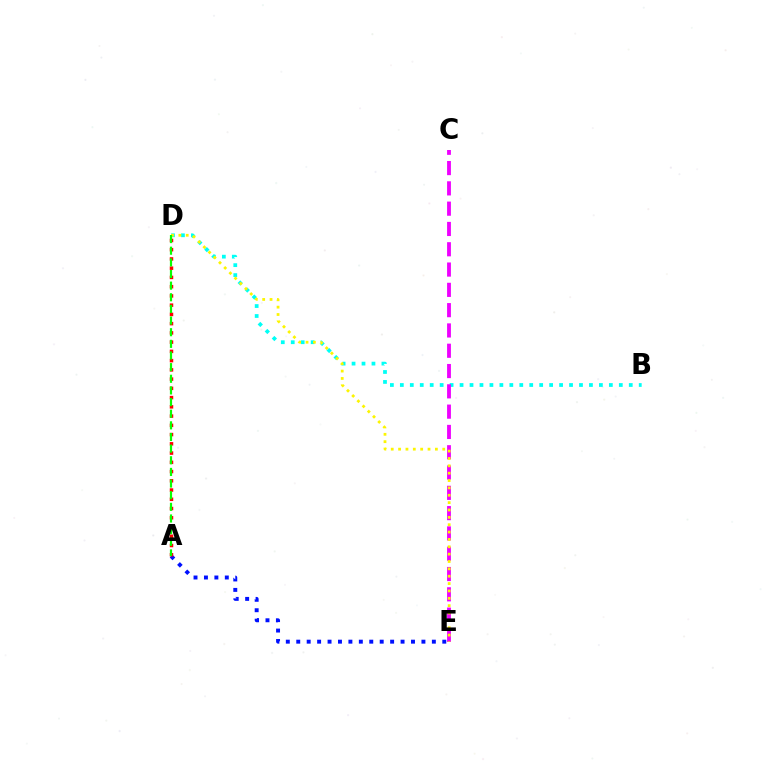{('B', 'D'): [{'color': '#00fff6', 'line_style': 'dotted', 'thickness': 2.7}], ('A', 'E'): [{'color': '#0010ff', 'line_style': 'dotted', 'thickness': 2.83}], ('A', 'D'): [{'color': '#ff0000', 'line_style': 'dotted', 'thickness': 2.51}, {'color': '#08ff00', 'line_style': 'dashed', 'thickness': 1.58}], ('C', 'E'): [{'color': '#ee00ff', 'line_style': 'dashed', 'thickness': 2.76}], ('D', 'E'): [{'color': '#fcf500', 'line_style': 'dotted', 'thickness': 2.0}]}